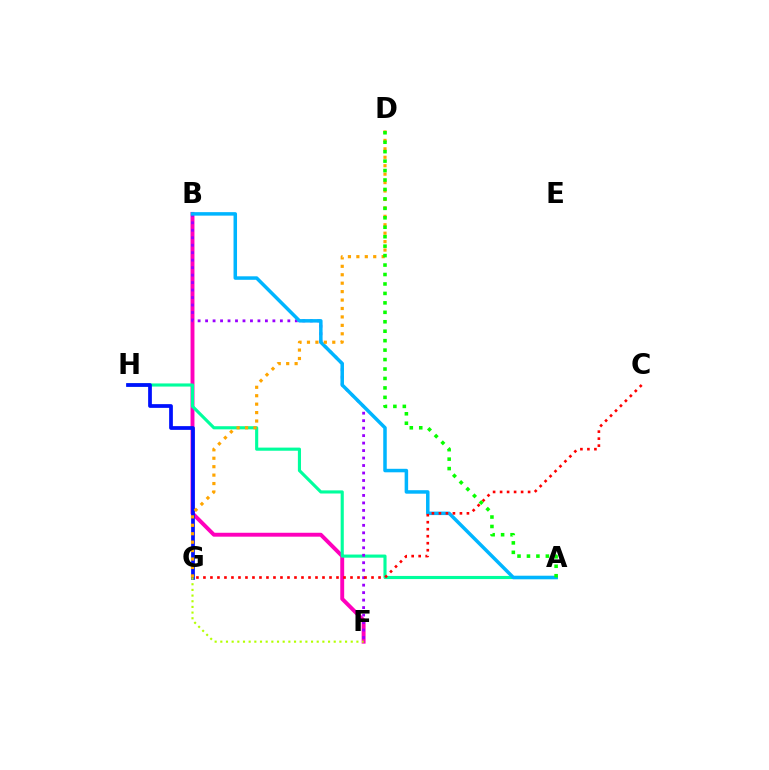{('B', 'F'): [{'color': '#ff00bd', 'line_style': 'solid', 'thickness': 2.81}, {'color': '#9b00ff', 'line_style': 'dotted', 'thickness': 2.03}], ('A', 'H'): [{'color': '#00ff9d', 'line_style': 'solid', 'thickness': 2.25}], ('A', 'B'): [{'color': '#00b5ff', 'line_style': 'solid', 'thickness': 2.52}], ('G', 'H'): [{'color': '#0010ff', 'line_style': 'solid', 'thickness': 2.69}], ('D', 'G'): [{'color': '#ffa500', 'line_style': 'dotted', 'thickness': 2.29}], ('F', 'G'): [{'color': '#b3ff00', 'line_style': 'dotted', 'thickness': 1.54}], ('C', 'G'): [{'color': '#ff0000', 'line_style': 'dotted', 'thickness': 1.9}], ('A', 'D'): [{'color': '#08ff00', 'line_style': 'dotted', 'thickness': 2.57}]}